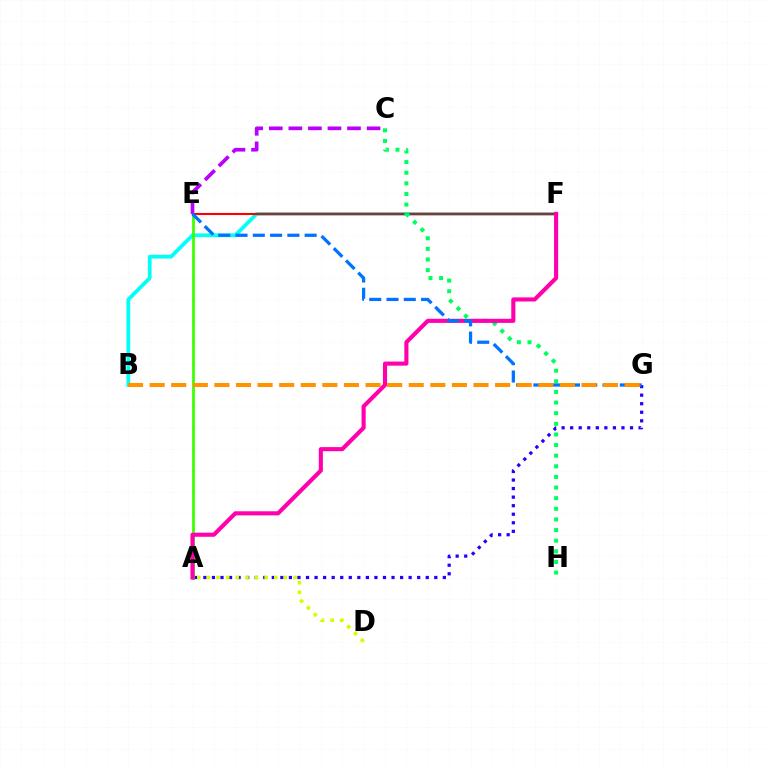{('B', 'F'): [{'color': '#00fff6', 'line_style': 'solid', 'thickness': 2.71}], ('A', 'E'): [{'color': '#3dff00', 'line_style': 'solid', 'thickness': 2.01}], ('E', 'F'): [{'color': '#ff0000', 'line_style': 'solid', 'thickness': 1.5}], ('C', 'E'): [{'color': '#b900ff', 'line_style': 'dashed', 'thickness': 2.66}], ('A', 'G'): [{'color': '#2500ff', 'line_style': 'dotted', 'thickness': 2.32}], ('C', 'H'): [{'color': '#00ff5c', 'line_style': 'dotted', 'thickness': 2.89}], ('A', 'F'): [{'color': '#ff00ac', 'line_style': 'solid', 'thickness': 2.95}], ('E', 'G'): [{'color': '#0074ff', 'line_style': 'dashed', 'thickness': 2.35}], ('B', 'G'): [{'color': '#ff9400', 'line_style': 'dashed', 'thickness': 2.93}], ('A', 'D'): [{'color': '#d1ff00', 'line_style': 'dotted', 'thickness': 2.61}]}